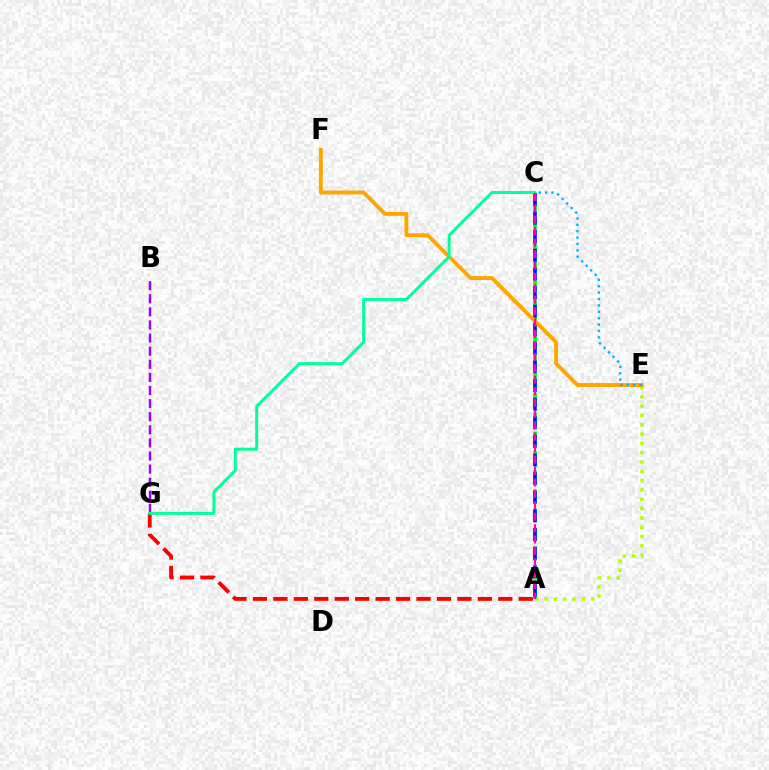{('A', 'E'): [{'color': '#b3ff00', 'line_style': 'dotted', 'thickness': 2.53}], ('A', 'C'): [{'color': '#08ff00', 'line_style': 'dashed', 'thickness': 2.61}, {'color': '#0010ff', 'line_style': 'dashed', 'thickness': 2.53}, {'color': '#ff00bd', 'line_style': 'dashed', 'thickness': 1.55}], ('B', 'G'): [{'color': '#9b00ff', 'line_style': 'dashed', 'thickness': 1.78}], ('E', 'F'): [{'color': '#ffa500', 'line_style': 'solid', 'thickness': 2.79}], ('A', 'G'): [{'color': '#ff0000', 'line_style': 'dashed', 'thickness': 2.78}], ('C', 'G'): [{'color': '#00ff9d', 'line_style': 'solid', 'thickness': 2.14}], ('C', 'E'): [{'color': '#00b5ff', 'line_style': 'dotted', 'thickness': 1.74}]}